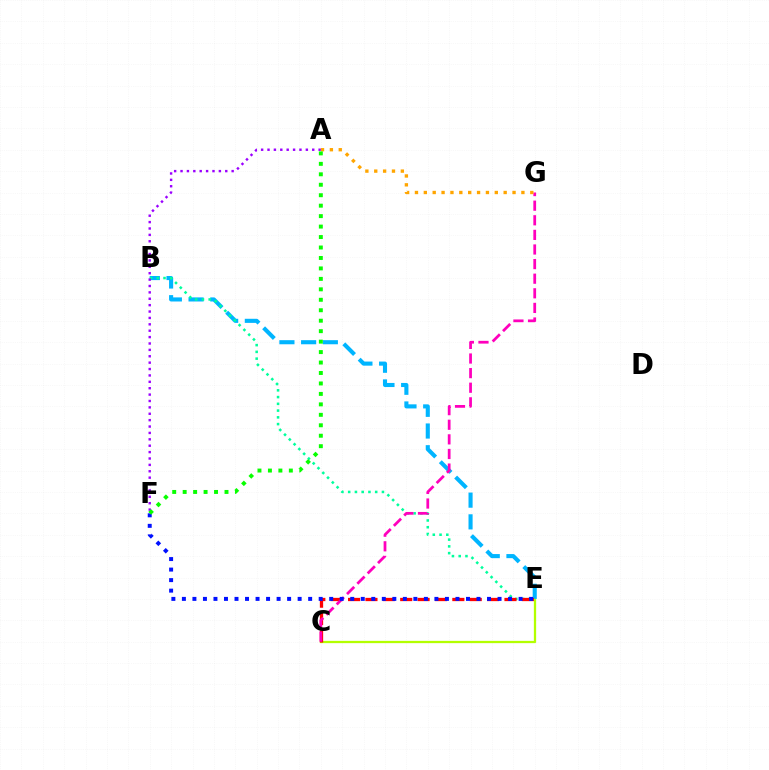{('C', 'E'): [{'color': '#b3ff00', 'line_style': 'solid', 'thickness': 1.64}, {'color': '#ff0000', 'line_style': 'dashed', 'thickness': 2.36}], ('B', 'E'): [{'color': '#00b5ff', 'line_style': 'dashed', 'thickness': 2.95}, {'color': '#00ff9d', 'line_style': 'dotted', 'thickness': 1.84}], ('C', 'G'): [{'color': '#ff00bd', 'line_style': 'dashed', 'thickness': 1.98}], ('A', 'G'): [{'color': '#ffa500', 'line_style': 'dotted', 'thickness': 2.41}], ('A', 'F'): [{'color': '#9b00ff', 'line_style': 'dotted', 'thickness': 1.74}, {'color': '#08ff00', 'line_style': 'dotted', 'thickness': 2.84}], ('E', 'F'): [{'color': '#0010ff', 'line_style': 'dotted', 'thickness': 2.86}]}